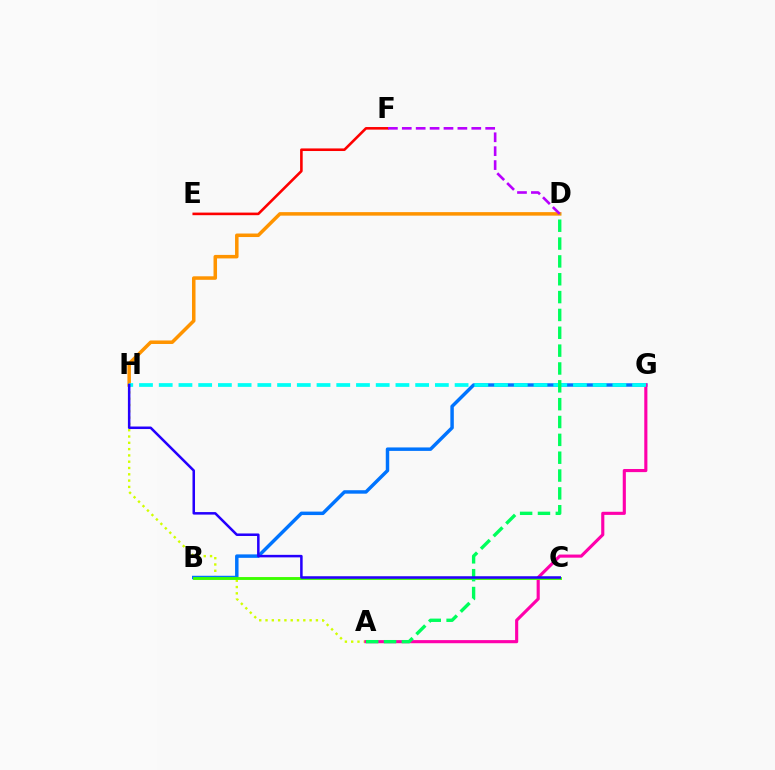{('A', 'H'): [{'color': '#d1ff00', 'line_style': 'dotted', 'thickness': 1.71}], ('B', 'G'): [{'color': '#0074ff', 'line_style': 'solid', 'thickness': 2.49}], ('A', 'G'): [{'color': '#ff00ac', 'line_style': 'solid', 'thickness': 2.25}], ('D', 'H'): [{'color': '#ff9400', 'line_style': 'solid', 'thickness': 2.53}], ('B', 'C'): [{'color': '#3dff00', 'line_style': 'solid', 'thickness': 2.08}], ('G', 'H'): [{'color': '#00fff6', 'line_style': 'dashed', 'thickness': 2.68}], ('E', 'F'): [{'color': '#ff0000', 'line_style': 'solid', 'thickness': 1.87}], ('A', 'D'): [{'color': '#00ff5c', 'line_style': 'dashed', 'thickness': 2.42}], ('D', 'F'): [{'color': '#b900ff', 'line_style': 'dashed', 'thickness': 1.89}], ('C', 'H'): [{'color': '#2500ff', 'line_style': 'solid', 'thickness': 1.81}]}